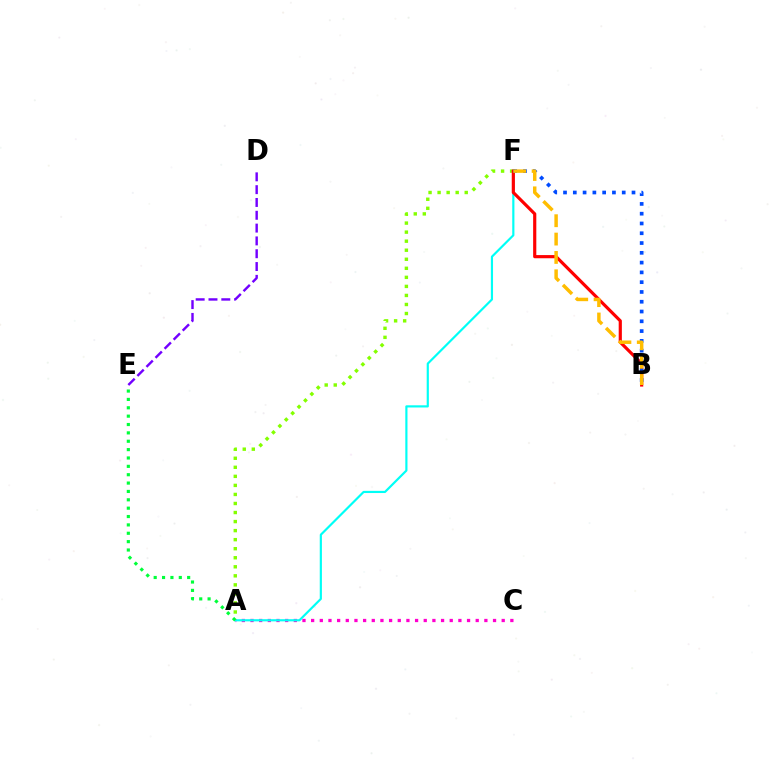{('A', 'C'): [{'color': '#ff00cf', 'line_style': 'dotted', 'thickness': 2.35}], ('A', 'F'): [{'color': '#84ff00', 'line_style': 'dotted', 'thickness': 2.46}, {'color': '#00fff6', 'line_style': 'solid', 'thickness': 1.57}], ('D', 'E'): [{'color': '#7200ff', 'line_style': 'dashed', 'thickness': 1.74}], ('B', 'F'): [{'color': '#ff0000', 'line_style': 'solid', 'thickness': 2.28}, {'color': '#004bff', 'line_style': 'dotted', 'thickness': 2.66}, {'color': '#ffbd00', 'line_style': 'dashed', 'thickness': 2.49}], ('A', 'E'): [{'color': '#00ff39', 'line_style': 'dotted', 'thickness': 2.27}]}